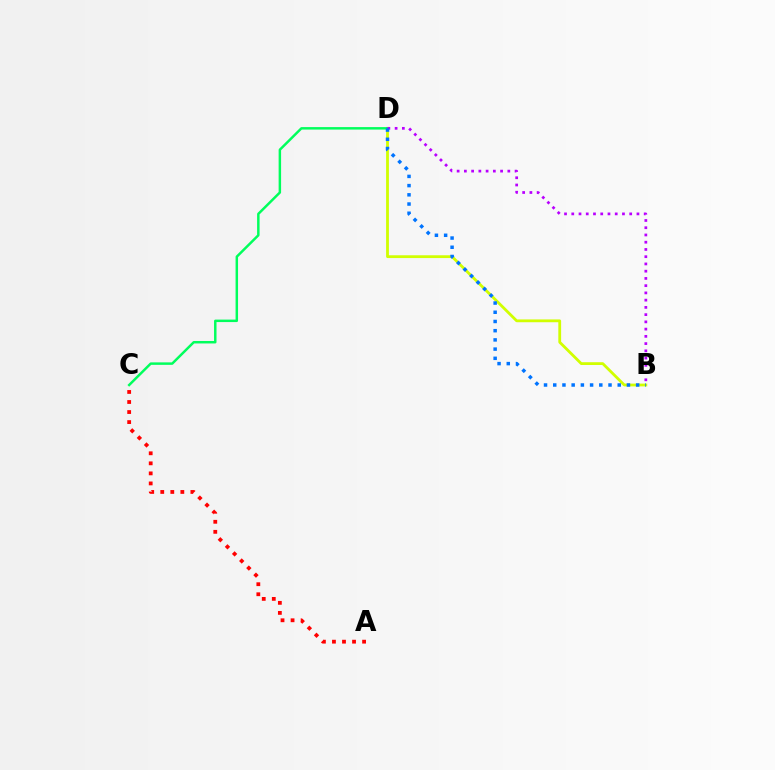{('A', 'C'): [{'color': '#ff0000', 'line_style': 'dotted', 'thickness': 2.73}], ('B', 'D'): [{'color': '#d1ff00', 'line_style': 'solid', 'thickness': 2.01}, {'color': '#b900ff', 'line_style': 'dotted', 'thickness': 1.97}, {'color': '#0074ff', 'line_style': 'dotted', 'thickness': 2.5}], ('C', 'D'): [{'color': '#00ff5c', 'line_style': 'solid', 'thickness': 1.78}]}